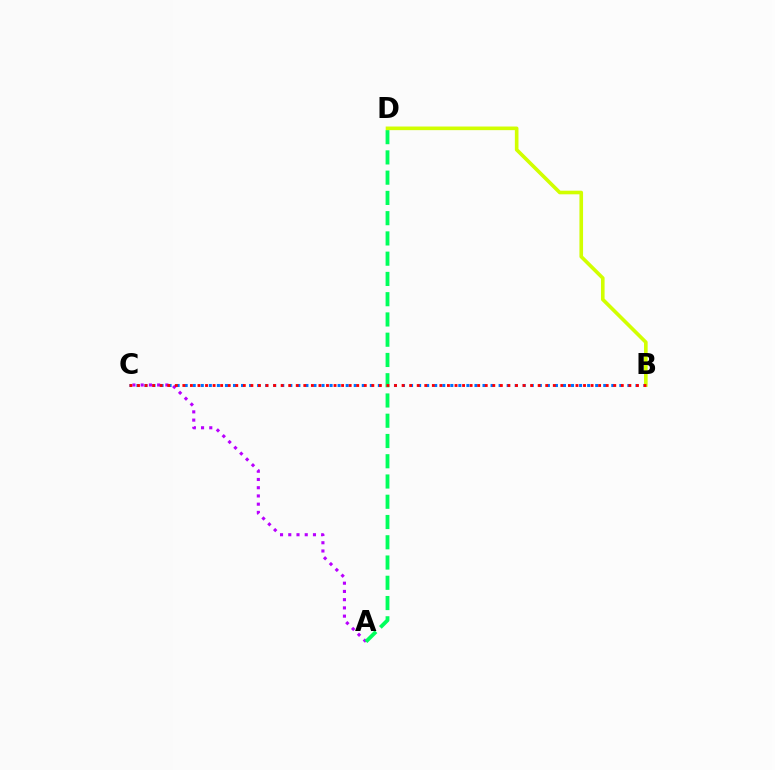{('A', 'C'): [{'color': '#b900ff', 'line_style': 'dotted', 'thickness': 2.24}], ('B', 'C'): [{'color': '#0074ff', 'line_style': 'dotted', 'thickness': 2.19}, {'color': '#ff0000', 'line_style': 'dotted', 'thickness': 2.05}], ('A', 'D'): [{'color': '#00ff5c', 'line_style': 'dashed', 'thickness': 2.75}], ('B', 'D'): [{'color': '#d1ff00', 'line_style': 'solid', 'thickness': 2.61}]}